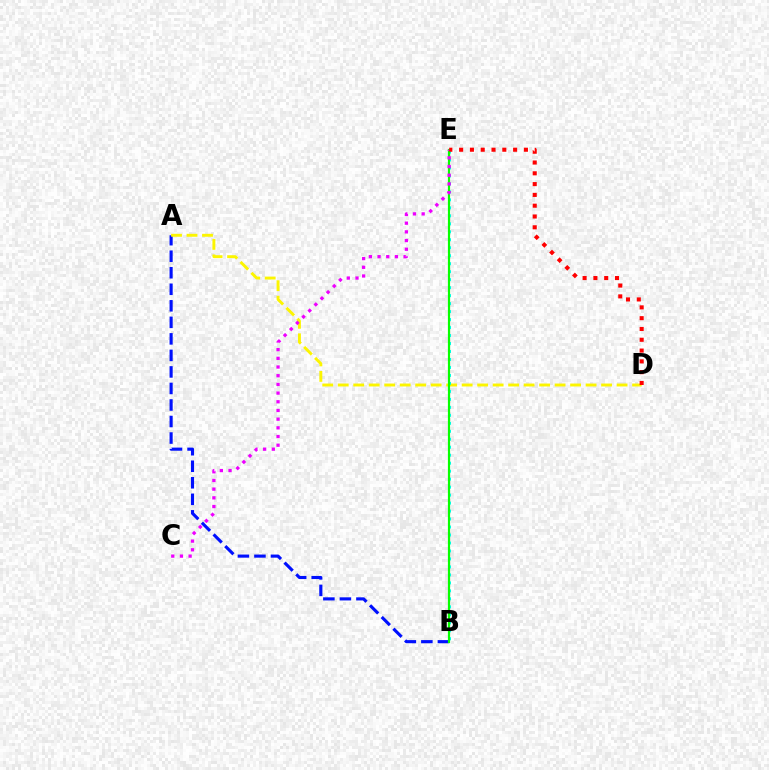{('A', 'B'): [{'color': '#0010ff', 'line_style': 'dashed', 'thickness': 2.25}], ('A', 'D'): [{'color': '#fcf500', 'line_style': 'dashed', 'thickness': 2.1}], ('B', 'E'): [{'color': '#00fff6', 'line_style': 'dotted', 'thickness': 2.17}, {'color': '#08ff00', 'line_style': 'solid', 'thickness': 1.58}], ('C', 'E'): [{'color': '#ee00ff', 'line_style': 'dotted', 'thickness': 2.36}], ('D', 'E'): [{'color': '#ff0000', 'line_style': 'dotted', 'thickness': 2.93}]}